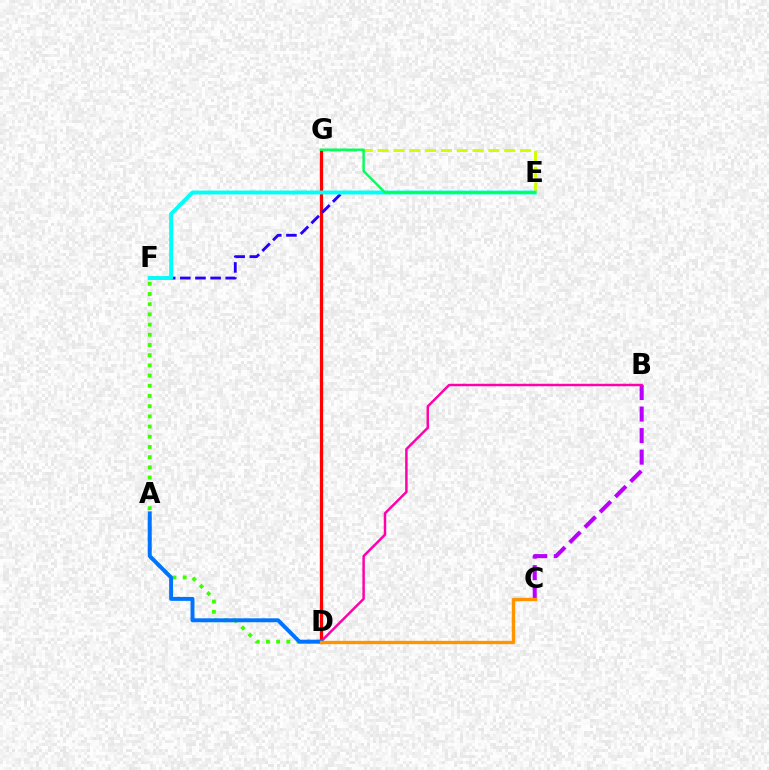{('E', 'G'): [{'color': '#d1ff00', 'line_style': 'dashed', 'thickness': 2.15}, {'color': '#00ff5c', 'line_style': 'solid', 'thickness': 1.75}], ('B', 'C'): [{'color': '#b900ff', 'line_style': 'dashed', 'thickness': 2.93}], ('D', 'F'): [{'color': '#3dff00', 'line_style': 'dotted', 'thickness': 2.77}], ('D', 'G'): [{'color': '#ff0000', 'line_style': 'solid', 'thickness': 2.33}], ('E', 'F'): [{'color': '#2500ff', 'line_style': 'dashed', 'thickness': 2.06}, {'color': '#00fff6', 'line_style': 'solid', 'thickness': 2.81}], ('B', 'D'): [{'color': '#ff00ac', 'line_style': 'solid', 'thickness': 1.78}], ('A', 'D'): [{'color': '#0074ff', 'line_style': 'solid', 'thickness': 2.84}], ('C', 'D'): [{'color': '#ff9400', 'line_style': 'solid', 'thickness': 2.41}]}